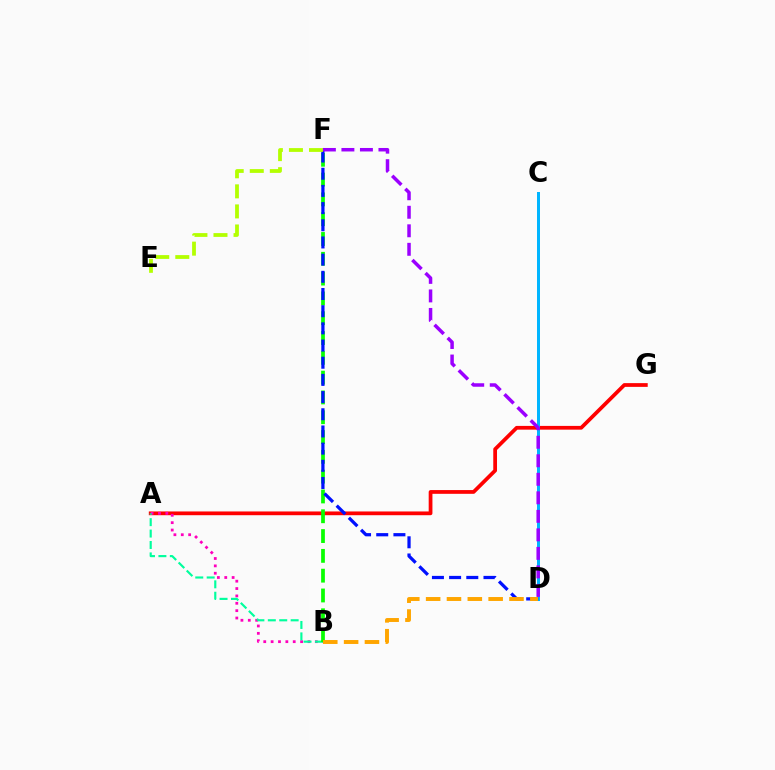{('A', 'G'): [{'color': '#ff0000', 'line_style': 'solid', 'thickness': 2.7}], ('A', 'B'): [{'color': '#ff00bd', 'line_style': 'dotted', 'thickness': 2.0}, {'color': '#00ff9d', 'line_style': 'dashed', 'thickness': 1.55}], ('C', 'D'): [{'color': '#00b5ff', 'line_style': 'solid', 'thickness': 2.16}], ('B', 'F'): [{'color': '#08ff00', 'line_style': 'dashed', 'thickness': 2.69}], ('D', 'F'): [{'color': '#0010ff', 'line_style': 'dashed', 'thickness': 2.33}, {'color': '#9b00ff', 'line_style': 'dashed', 'thickness': 2.52}], ('B', 'D'): [{'color': '#ffa500', 'line_style': 'dashed', 'thickness': 2.83}], ('E', 'F'): [{'color': '#b3ff00', 'line_style': 'dashed', 'thickness': 2.72}]}